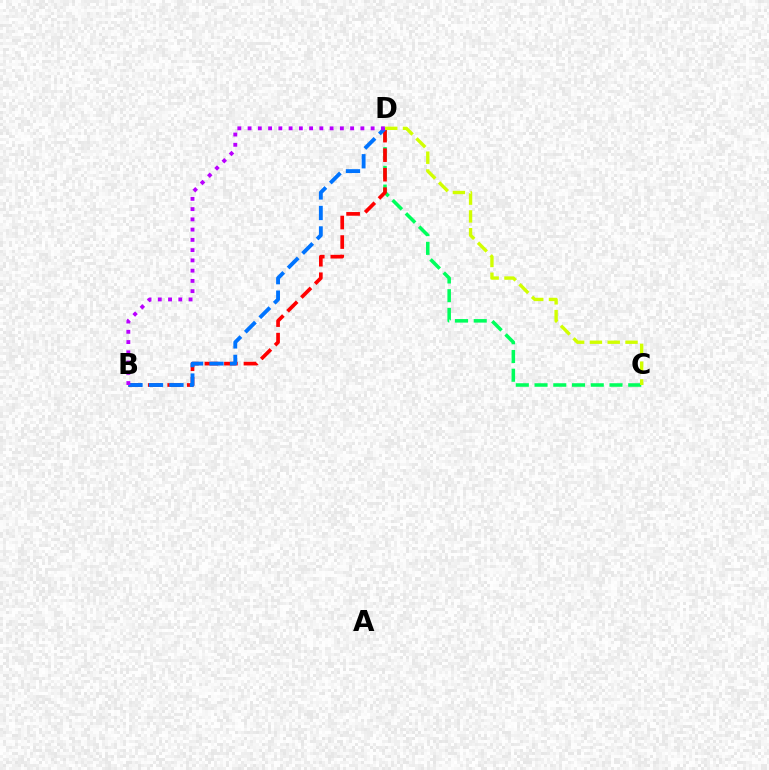{('C', 'D'): [{'color': '#00ff5c', 'line_style': 'dashed', 'thickness': 2.55}, {'color': '#d1ff00', 'line_style': 'dashed', 'thickness': 2.42}], ('B', 'D'): [{'color': '#ff0000', 'line_style': 'dashed', 'thickness': 2.65}, {'color': '#0074ff', 'line_style': 'dashed', 'thickness': 2.78}, {'color': '#b900ff', 'line_style': 'dotted', 'thickness': 2.79}]}